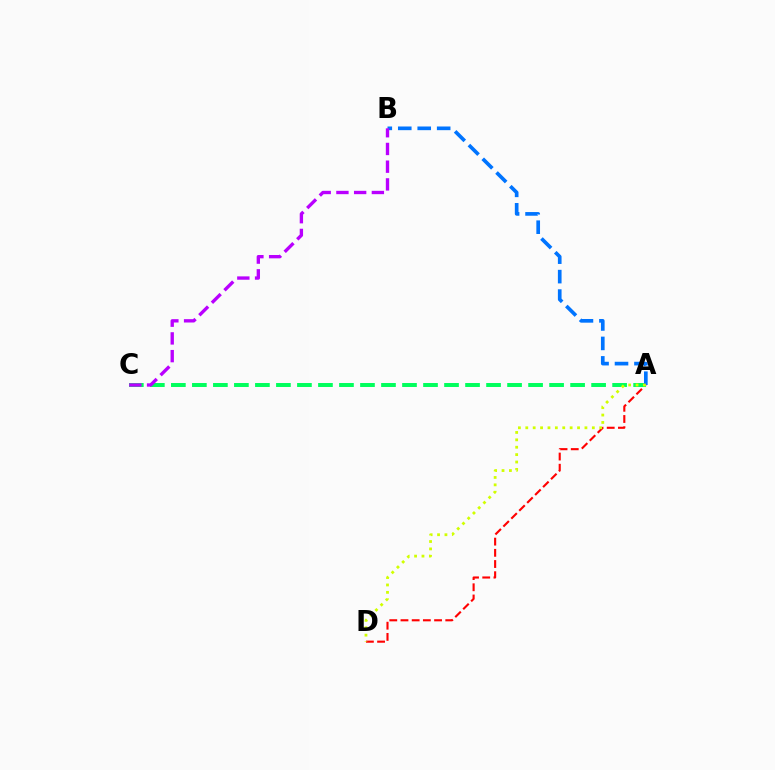{('A', 'D'): [{'color': '#ff0000', 'line_style': 'dashed', 'thickness': 1.52}, {'color': '#d1ff00', 'line_style': 'dotted', 'thickness': 2.01}], ('A', 'C'): [{'color': '#00ff5c', 'line_style': 'dashed', 'thickness': 2.85}], ('A', 'B'): [{'color': '#0074ff', 'line_style': 'dashed', 'thickness': 2.64}], ('B', 'C'): [{'color': '#b900ff', 'line_style': 'dashed', 'thickness': 2.41}]}